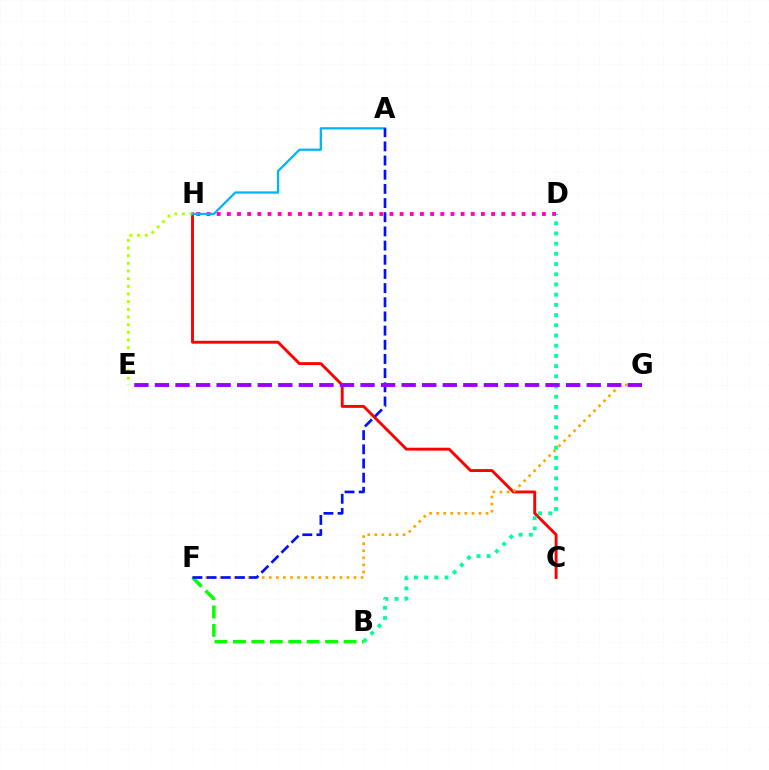{('C', 'H'): [{'color': '#ff0000', 'line_style': 'solid', 'thickness': 2.09}], ('F', 'G'): [{'color': '#ffa500', 'line_style': 'dotted', 'thickness': 1.92}], ('E', 'H'): [{'color': '#b3ff00', 'line_style': 'dotted', 'thickness': 2.08}], ('B', 'D'): [{'color': '#00ff9d', 'line_style': 'dotted', 'thickness': 2.77}], ('D', 'H'): [{'color': '#ff00bd', 'line_style': 'dotted', 'thickness': 2.76}], ('B', 'F'): [{'color': '#08ff00', 'line_style': 'dashed', 'thickness': 2.5}], ('A', 'H'): [{'color': '#00b5ff', 'line_style': 'solid', 'thickness': 1.63}], ('A', 'F'): [{'color': '#0010ff', 'line_style': 'dashed', 'thickness': 1.93}], ('E', 'G'): [{'color': '#9b00ff', 'line_style': 'dashed', 'thickness': 2.79}]}